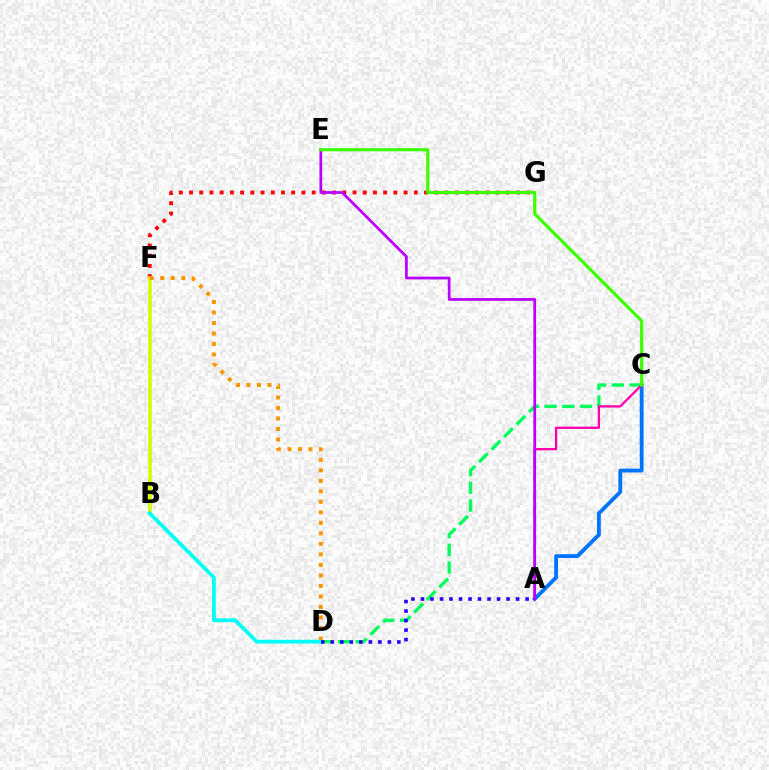{('A', 'C'): [{'color': '#0074ff', 'line_style': 'solid', 'thickness': 2.77}, {'color': '#ff00ac', 'line_style': 'solid', 'thickness': 1.65}], ('C', 'D'): [{'color': '#00ff5c', 'line_style': 'dashed', 'thickness': 2.41}], ('F', 'G'): [{'color': '#ff0000', 'line_style': 'dotted', 'thickness': 2.78}], ('B', 'F'): [{'color': '#d1ff00', 'line_style': 'solid', 'thickness': 2.61}], ('A', 'E'): [{'color': '#b900ff', 'line_style': 'solid', 'thickness': 1.97}], ('D', 'F'): [{'color': '#ff9400', 'line_style': 'dotted', 'thickness': 2.86}], ('C', 'E'): [{'color': '#3dff00', 'line_style': 'solid', 'thickness': 2.3}], ('B', 'D'): [{'color': '#00fff6', 'line_style': 'solid', 'thickness': 2.69}], ('A', 'D'): [{'color': '#2500ff', 'line_style': 'dotted', 'thickness': 2.58}]}